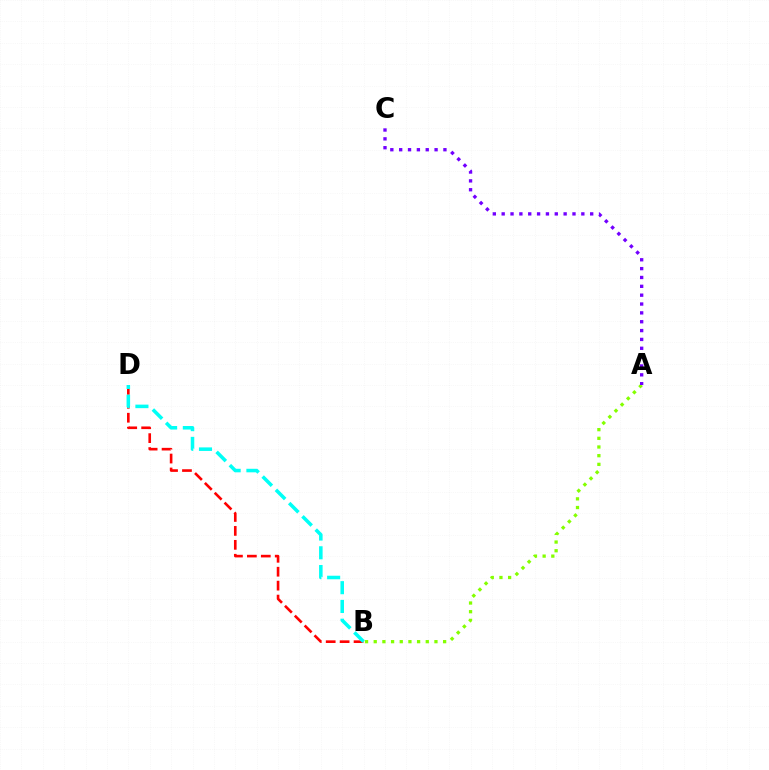{('A', 'B'): [{'color': '#84ff00', 'line_style': 'dotted', 'thickness': 2.36}], ('B', 'D'): [{'color': '#ff0000', 'line_style': 'dashed', 'thickness': 1.89}, {'color': '#00fff6', 'line_style': 'dashed', 'thickness': 2.55}], ('A', 'C'): [{'color': '#7200ff', 'line_style': 'dotted', 'thickness': 2.4}]}